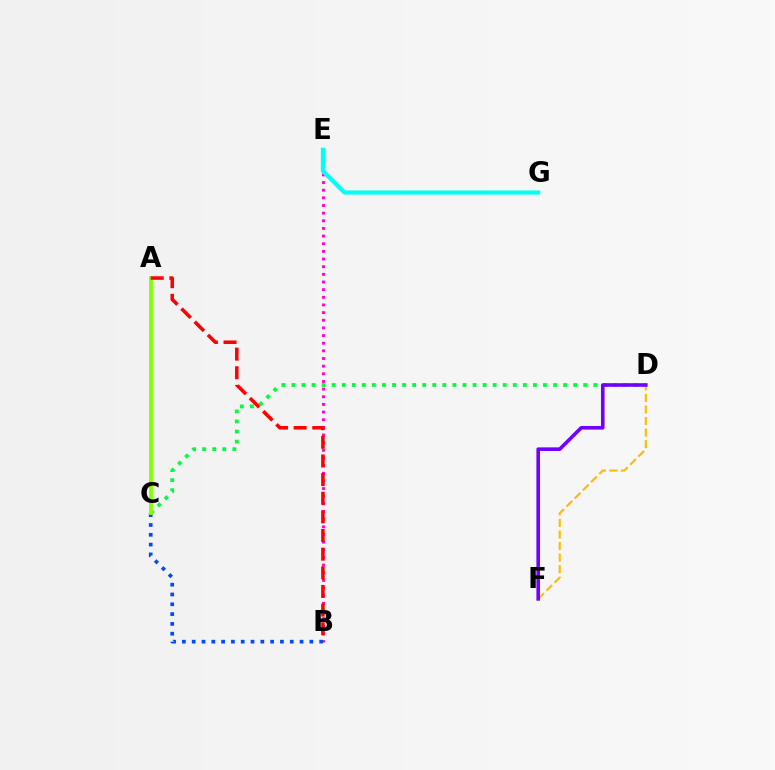{('B', 'E'): [{'color': '#ff00cf', 'line_style': 'dotted', 'thickness': 2.08}], ('C', 'D'): [{'color': '#00ff39', 'line_style': 'dotted', 'thickness': 2.73}], ('E', 'G'): [{'color': '#00fff6', 'line_style': 'solid', 'thickness': 2.98}], ('B', 'C'): [{'color': '#004bff', 'line_style': 'dotted', 'thickness': 2.66}], ('D', 'F'): [{'color': '#ffbd00', 'line_style': 'dashed', 'thickness': 1.57}, {'color': '#7200ff', 'line_style': 'solid', 'thickness': 2.59}], ('A', 'C'): [{'color': '#84ff00', 'line_style': 'solid', 'thickness': 2.73}], ('A', 'B'): [{'color': '#ff0000', 'line_style': 'dashed', 'thickness': 2.53}]}